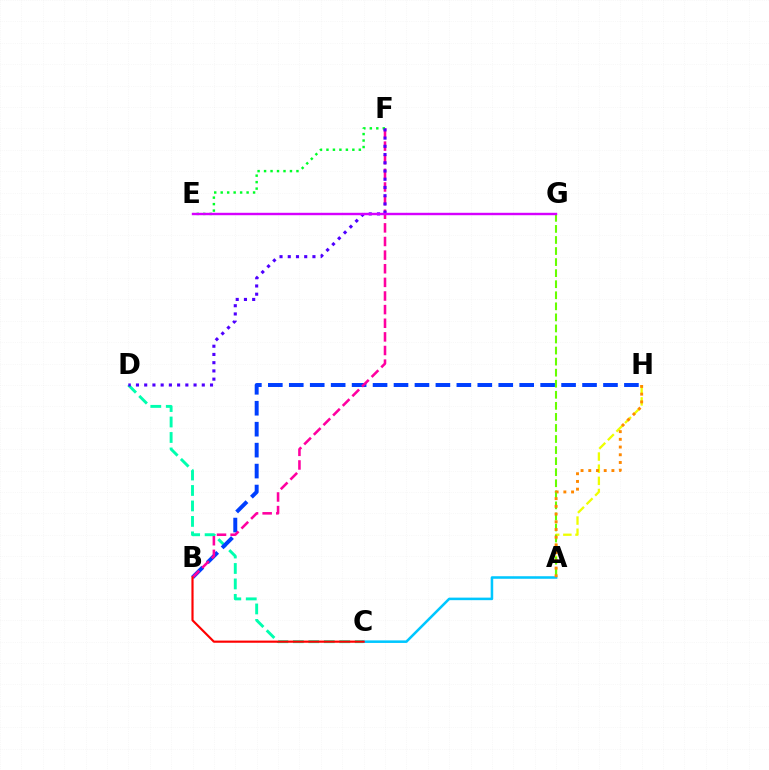{('A', 'H'): [{'color': '#eeff00', 'line_style': 'dashed', 'thickness': 1.65}, {'color': '#ff8800', 'line_style': 'dotted', 'thickness': 2.1}], ('A', 'G'): [{'color': '#66ff00', 'line_style': 'dashed', 'thickness': 1.5}], ('C', 'D'): [{'color': '#00ffaf', 'line_style': 'dashed', 'thickness': 2.1}], ('A', 'C'): [{'color': '#00c7ff', 'line_style': 'solid', 'thickness': 1.83}], ('B', 'H'): [{'color': '#003fff', 'line_style': 'dashed', 'thickness': 2.85}], ('B', 'F'): [{'color': '#ff00a0', 'line_style': 'dashed', 'thickness': 1.85}], ('E', 'F'): [{'color': '#00ff27', 'line_style': 'dotted', 'thickness': 1.76}], ('B', 'C'): [{'color': '#ff0000', 'line_style': 'solid', 'thickness': 1.55}], ('D', 'F'): [{'color': '#4f00ff', 'line_style': 'dotted', 'thickness': 2.24}], ('E', 'G'): [{'color': '#d600ff', 'line_style': 'solid', 'thickness': 1.74}]}